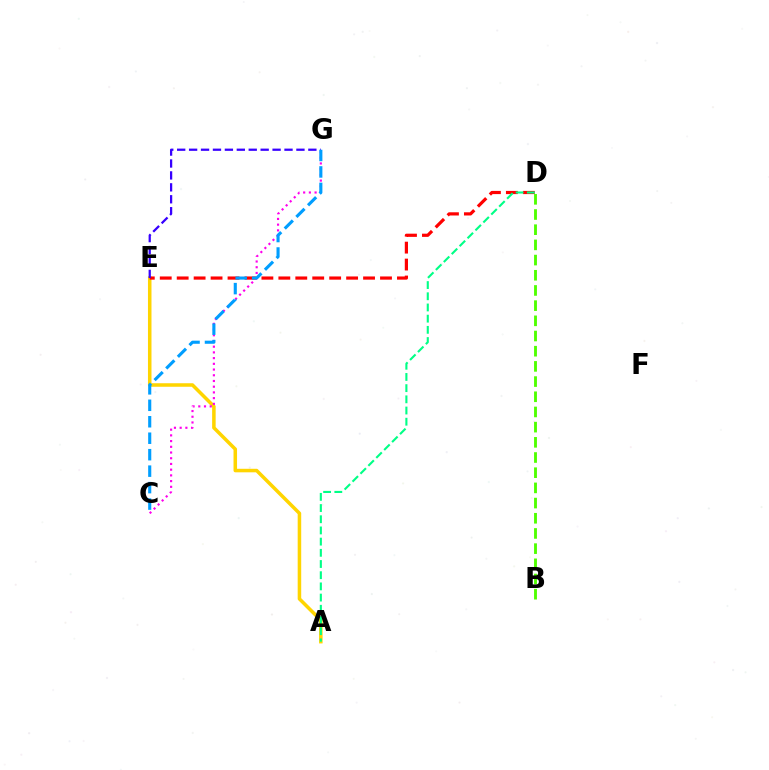{('A', 'E'): [{'color': '#ffd500', 'line_style': 'solid', 'thickness': 2.54}], ('D', 'E'): [{'color': '#ff0000', 'line_style': 'dashed', 'thickness': 2.3}], ('B', 'D'): [{'color': '#4fff00', 'line_style': 'dashed', 'thickness': 2.06}], ('C', 'G'): [{'color': '#ff00ed', 'line_style': 'dotted', 'thickness': 1.55}, {'color': '#009eff', 'line_style': 'dashed', 'thickness': 2.24}], ('A', 'D'): [{'color': '#00ff86', 'line_style': 'dashed', 'thickness': 1.52}], ('E', 'G'): [{'color': '#3700ff', 'line_style': 'dashed', 'thickness': 1.62}]}